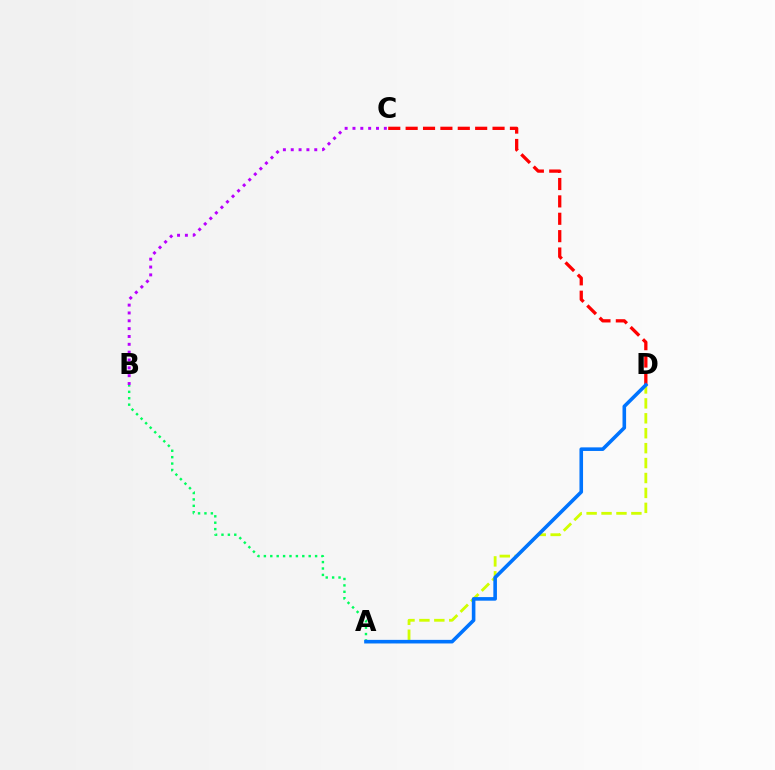{('A', 'D'): [{'color': '#d1ff00', 'line_style': 'dashed', 'thickness': 2.03}, {'color': '#0074ff', 'line_style': 'solid', 'thickness': 2.58}], ('A', 'B'): [{'color': '#00ff5c', 'line_style': 'dotted', 'thickness': 1.74}], ('B', 'C'): [{'color': '#b900ff', 'line_style': 'dotted', 'thickness': 2.13}], ('C', 'D'): [{'color': '#ff0000', 'line_style': 'dashed', 'thickness': 2.36}]}